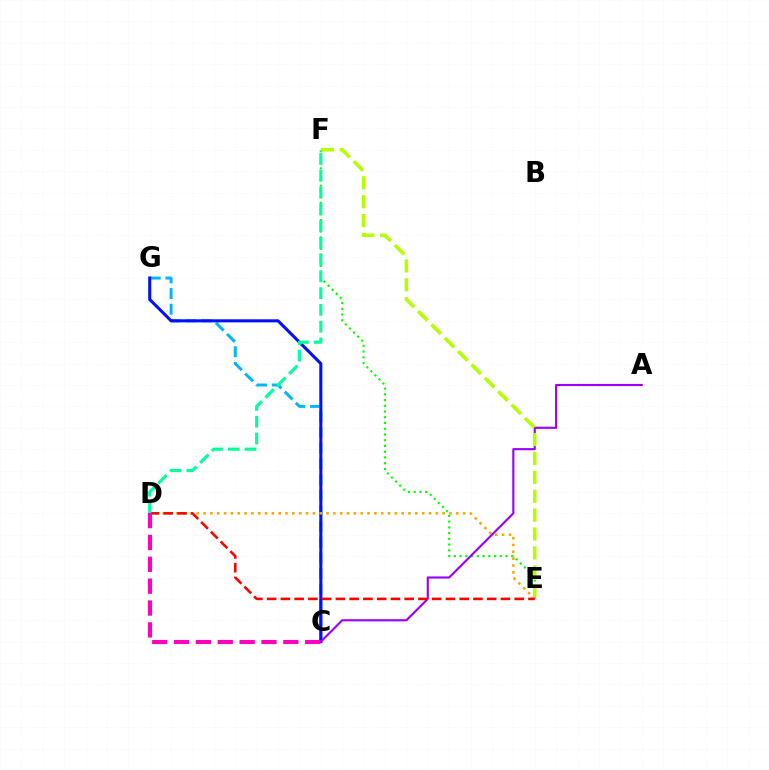{('C', 'G'): [{'color': '#00b5ff', 'line_style': 'dashed', 'thickness': 2.13}, {'color': '#0010ff', 'line_style': 'solid', 'thickness': 2.2}], ('E', 'F'): [{'color': '#08ff00', 'line_style': 'dotted', 'thickness': 1.56}, {'color': '#b3ff00', 'line_style': 'dashed', 'thickness': 2.57}], ('D', 'E'): [{'color': '#ffa500', 'line_style': 'dotted', 'thickness': 1.86}, {'color': '#ff0000', 'line_style': 'dashed', 'thickness': 1.87}], ('A', 'C'): [{'color': '#9b00ff', 'line_style': 'solid', 'thickness': 1.54}], ('D', 'F'): [{'color': '#00ff9d', 'line_style': 'dashed', 'thickness': 2.28}], ('C', 'D'): [{'color': '#ff00bd', 'line_style': 'dashed', 'thickness': 2.97}]}